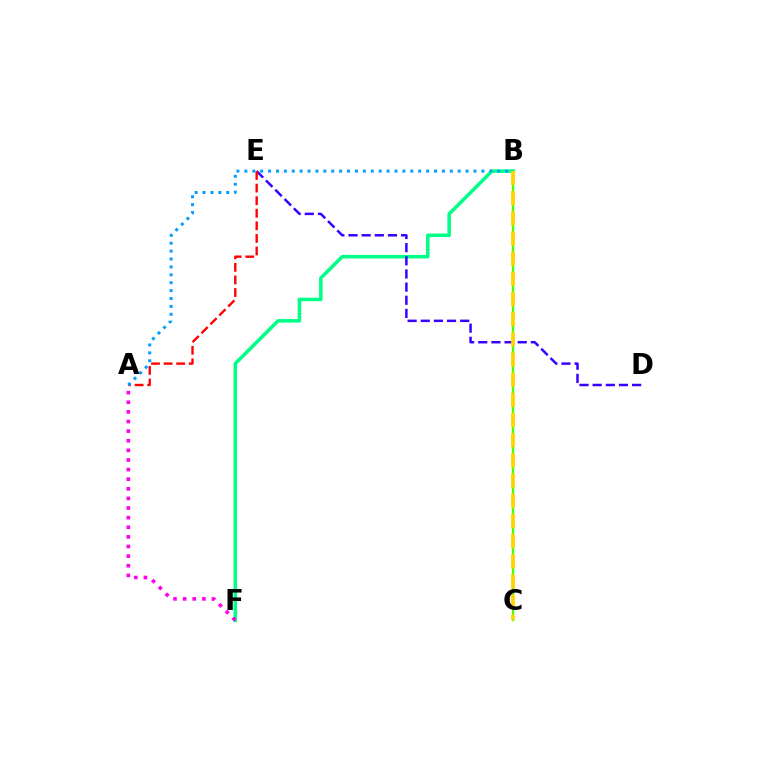{('B', 'C'): [{'color': '#4fff00', 'line_style': 'solid', 'thickness': 1.65}, {'color': '#ffd500', 'line_style': 'dashed', 'thickness': 2.74}], ('B', 'F'): [{'color': '#00ff86', 'line_style': 'solid', 'thickness': 2.55}], ('D', 'E'): [{'color': '#3700ff', 'line_style': 'dashed', 'thickness': 1.79}], ('A', 'E'): [{'color': '#ff0000', 'line_style': 'dashed', 'thickness': 1.71}], ('A', 'F'): [{'color': '#ff00ed', 'line_style': 'dotted', 'thickness': 2.61}], ('A', 'B'): [{'color': '#009eff', 'line_style': 'dotted', 'thickness': 2.15}]}